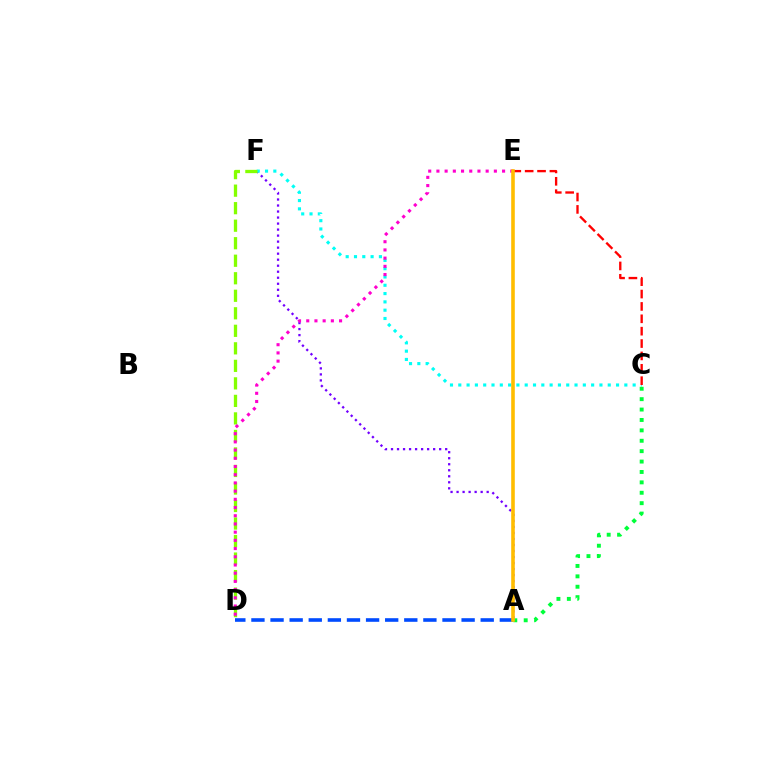{('A', 'F'): [{'color': '#7200ff', 'line_style': 'dotted', 'thickness': 1.64}], ('C', 'F'): [{'color': '#00fff6', 'line_style': 'dotted', 'thickness': 2.26}], ('D', 'F'): [{'color': '#84ff00', 'line_style': 'dashed', 'thickness': 2.38}], ('A', 'D'): [{'color': '#004bff', 'line_style': 'dashed', 'thickness': 2.6}], ('D', 'E'): [{'color': '#ff00cf', 'line_style': 'dotted', 'thickness': 2.23}], ('A', 'C'): [{'color': '#00ff39', 'line_style': 'dotted', 'thickness': 2.83}], ('C', 'E'): [{'color': '#ff0000', 'line_style': 'dashed', 'thickness': 1.68}], ('A', 'E'): [{'color': '#ffbd00', 'line_style': 'solid', 'thickness': 2.59}]}